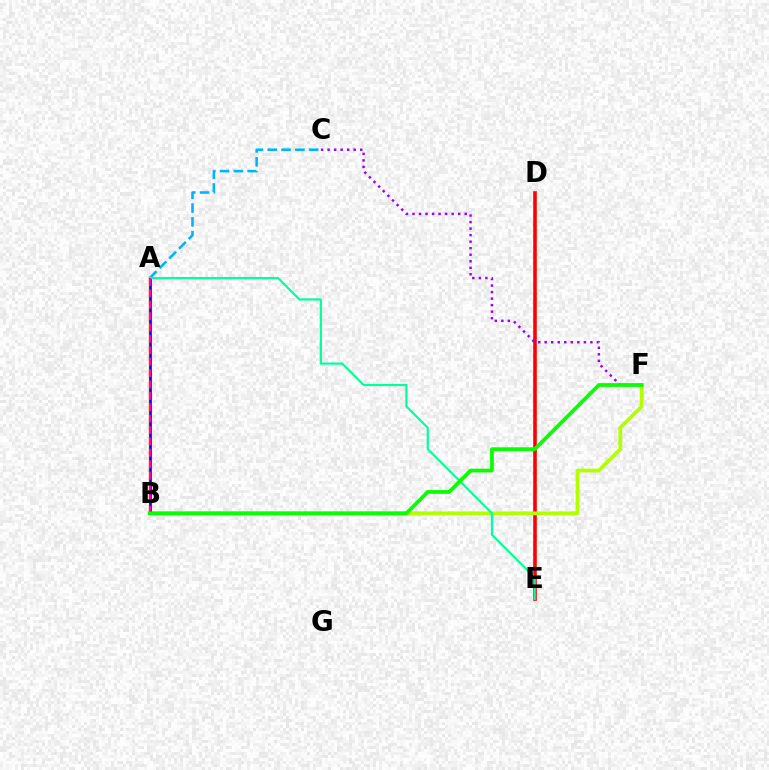{('D', 'E'): [{'color': '#ff0000', 'line_style': 'solid', 'thickness': 2.59}], ('B', 'F'): [{'color': '#b3ff00', 'line_style': 'solid', 'thickness': 2.71}, {'color': '#08ff00', 'line_style': 'solid', 'thickness': 2.69}], ('A', 'C'): [{'color': '#00b5ff', 'line_style': 'dashed', 'thickness': 1.88}], ('C', 'F'): [{'color': '#9b00ff', 'line_style': 'dotted', 'thickness': 1.77}], ('A', 'B'): [{'color': '#ffa500', 'line_style': 'solid', 'thickness': 1.77}, {'color': '#0010ff', 'line_style': 'solid', 'thickness': 1.96}, {'color': '#ff00bd', 'line_style': 'dashed', 'thickness': 1.55}], ('A', 'E'): [{'color': '#00ff9d', 'line_style': 'solid', 'thickness': 1.57}]}